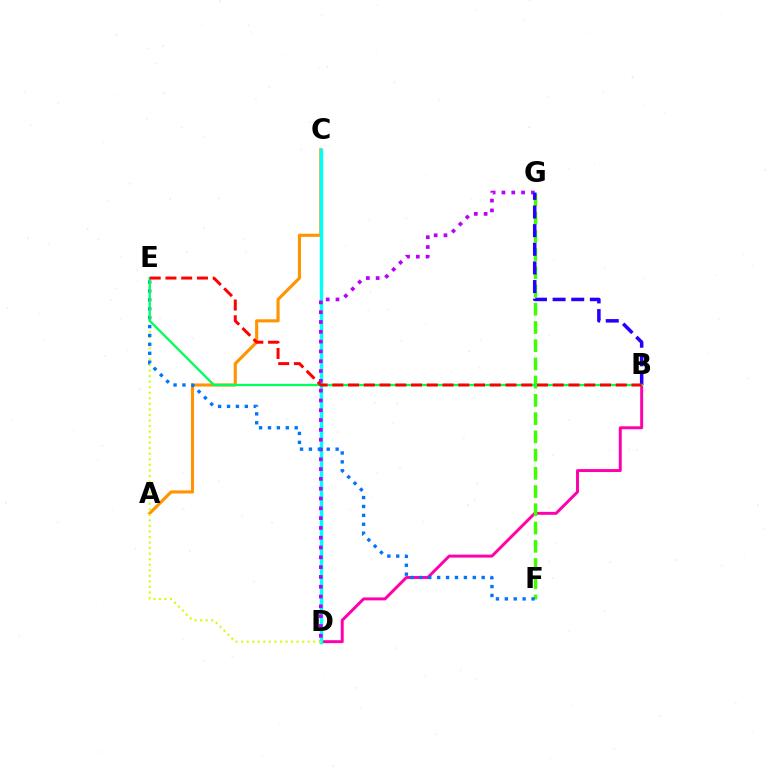{('B', 'D'): [{'color': '#ff00ac', 'line_style': 'solid', 'thickness': 2.12}], ('A', 'C'): [{'color': '#ff9400', 'line_style': 'solid', 'thickness': 2.24}], ('C', 'D'): [{'color': '#00fff6', 'line_style': 'solid', 'thickness': 2.45}], ('F', 'G'): [{'color': '#3dff00', 'line_style': 'dashed', 'thickness': 2.48}], ('D', 'G'): [{'color': '#b900ff', 'line_style': 'dotted', 'thickness': 2.66}], ('D', 'E'): [{'color': '#d1ff00', 'line_style': 'dotted', 'thickness': 1.51}], ('E', 'F'): [{'color': '#0074ff', 'line_style': 'dotted', 'thickness': 2.42}], ('B', 'G'): [{'color': '#2500ff', 'line_style': 'dashed', 'thickness': 2.53}], ('B', 'E'): [{'color': '#00ff5c', 'line_style': 'solid', 'thickness': 1.65}, {'color': '#ff0000', 'line_style': 'dashed', 'thickness': 2.14}]}